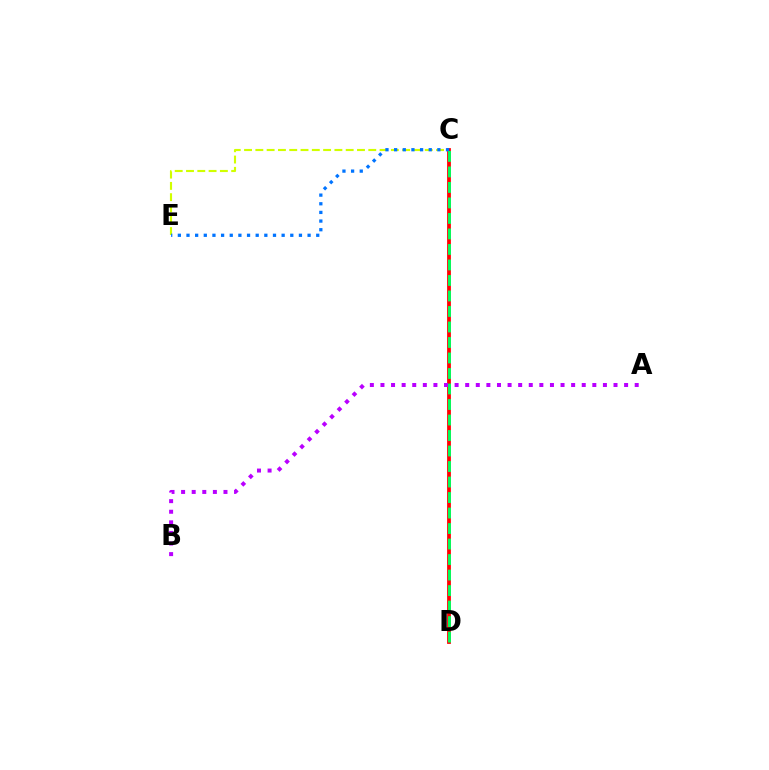{('C', 'D'): [{'color': '#ff0000', 'line_style': 'solid', 'thickness': 2.71}, {'color': '#00ff5c', 'line_style': 'dashed', 'thickness': 2.11}], ('C', 'E'): [{'color': '#d1ff00', 'line_style': 'dashed', 'thickness': 1.53}, {'color': '#0074ff', 'line_style': 'dotted', 'thickness': 2.35}], ('A', 'B'): [{'color': '#b900ff', 'line_style': 'dotted', 'thickness': 2.88}]}